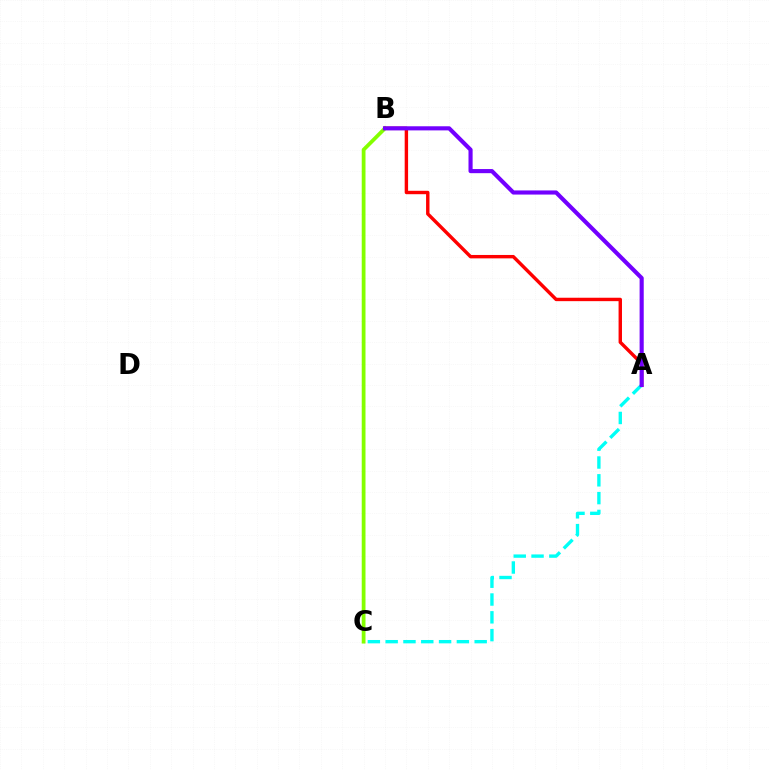{('A', 'C'): [{'color': '#00fff6', 'line_style': 'dashed', 'thickness': 2.42}], ('B', 'C'): [{'color': '#84ff00', 'line_style': 'solid', 'thickness': 2.71}], ('A', 'B'): [{'color': '#ff0000', 'line_style': 'solid', 'thickness': 2.46}, {'color': '#7200ff', 'line_style': 'solid', 'thickness': 2.97}]}